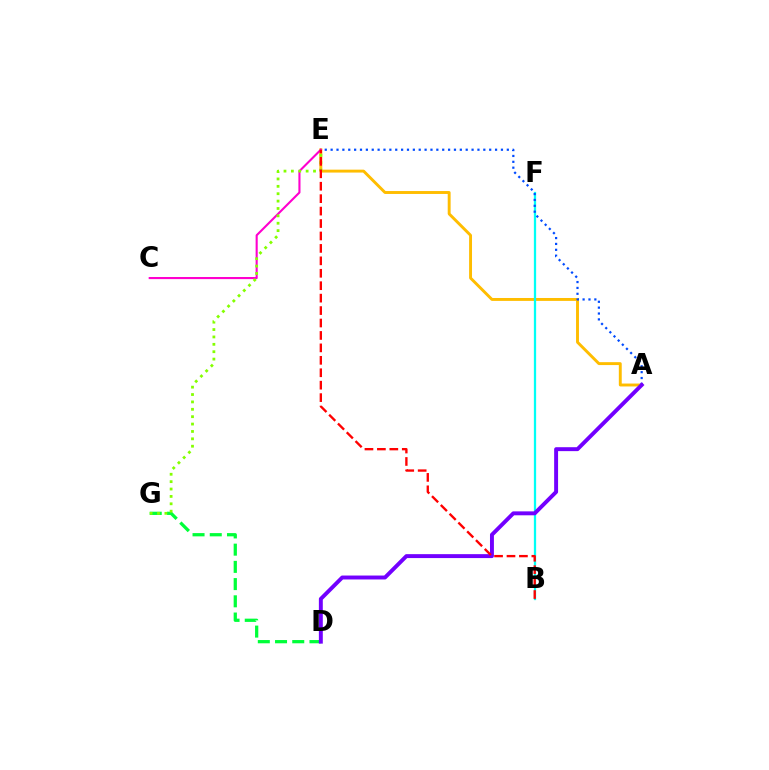{('A', 'E'): [{'color': '#ffbd00', 'line_style': 'solid', 'thickness': 2.1}, {'color': '#004bff', 'line_style': 'dotted', 'thickness': 1.6}], ('C', 'E'): [{'color': '#ff00cf', 'line_style': 'solid', 'thickness': 1.52}], ('B', 'F'): [{'color': '#00fff6', 'line_style': 'solid', 'thickness': 1.63}], ('D', 'G'): [{'color': '#00ff39', 'line_style': 'dashed', 'thickness': 2.34}], ('E', 'G'): [{'color': '#84ff00', 'line_style': 'dotted', 'thickness': 2.01}], ('A', 'D'): [{'color': '#7200ff', 'line_style': 'solid', 'thickness': 2.83}], ('B', 'E'): [{'color': '#ff0000', 'line_style': 'dashed', 'thickness': 1.69}]}